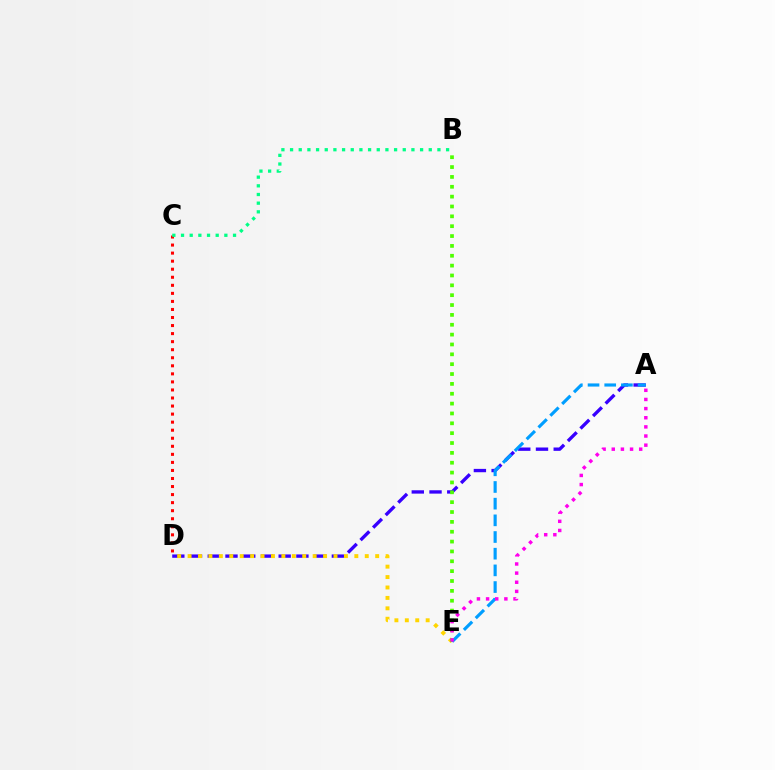{('A', 'D'): [{'color': '#3700ff', 'line_style': 'dashed', 'thickness': 2.41}], ('C', 'D'): [{'color': '#ff0000', 'line_style': 'dotted', 'thickness': 2.19}], ('D', 'E'): [{'color': '#ffd500', 'line_style': 'dotted', 'thickness': 2.83}], ('B', 'E'): [{'color': '#4fff00', 'line_style': 'dotted', 'thickness': 2.68}], ('A', 'E'): [{'color': '#009eff', 'line_style': 'dashed', 'thickness': 2.27}, {'color': '#ff00ed', 'line_style': 'dotted', 'thickness': 2.48}], ('B', 'C'): [{'color': '#00ff86', 'line_style': 'dotted', 'thickness': 2.36}]}